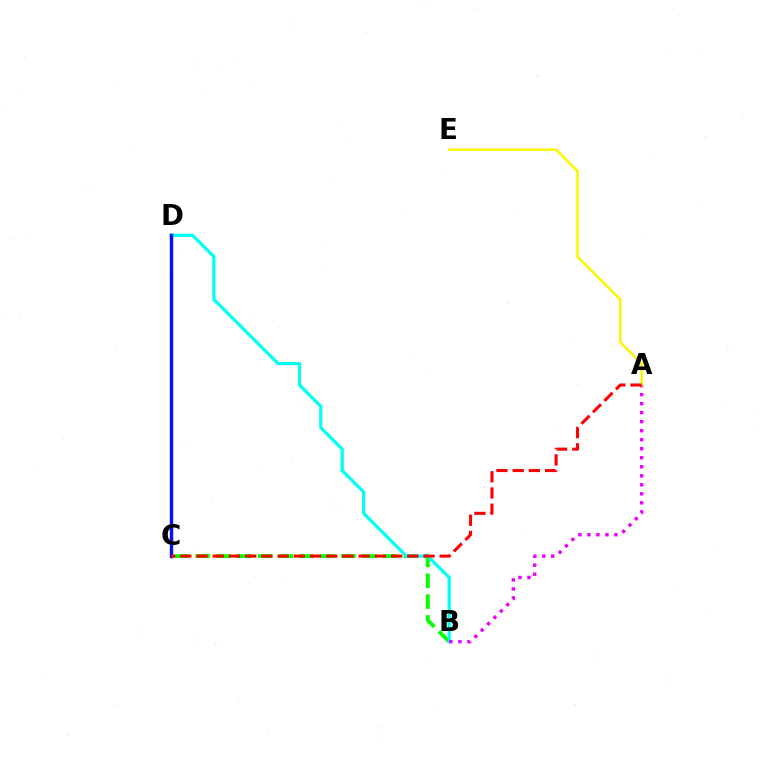{('B', 'C'): [{'color': '#08ff00', 'line_style': 'dashed', 'thickness': 2.83}], ('B', 'D'): [{'color': '#00fff6', 'line_style': 'solid', 'thickness': 2.35}], ('A', 'B'): [{'color': '#ee00ff', 'line_style': 'dotted', 'thickness': 2.45}], ('C', 'D'): [{'color': '#0010ff', 'line_style': 'solid', 'thickness': 2.46}], ('A', 'E'): [{'color': '#fcf500', 'line_style': 'solid', 'thickness': 1.8}], ('A', 'C'): [{'color': '#ff0000', 'line_style': 'dashed', 'thickness': 2.2}]}